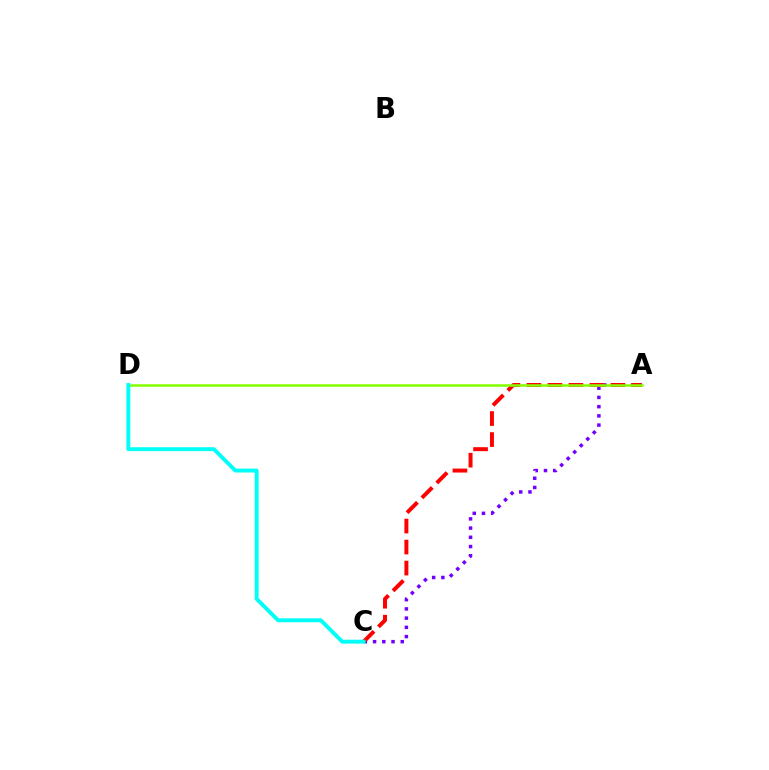{('A', 'C'): [{'color': '#7200ff', 'line_style': 'dotted', 'thickness': 2.51}, {'color': '#ff0000', 'line_style': 'dashed', 'thickness': 2.85}], ('A', 'D'): [{'color': '#84ff00', 'line_style': 'solid', 'thickness': 1.81}], ('C', 'D'): [{'color': '#00fff6', 'line_style': 'solid', 'thickness': 2.81}]}